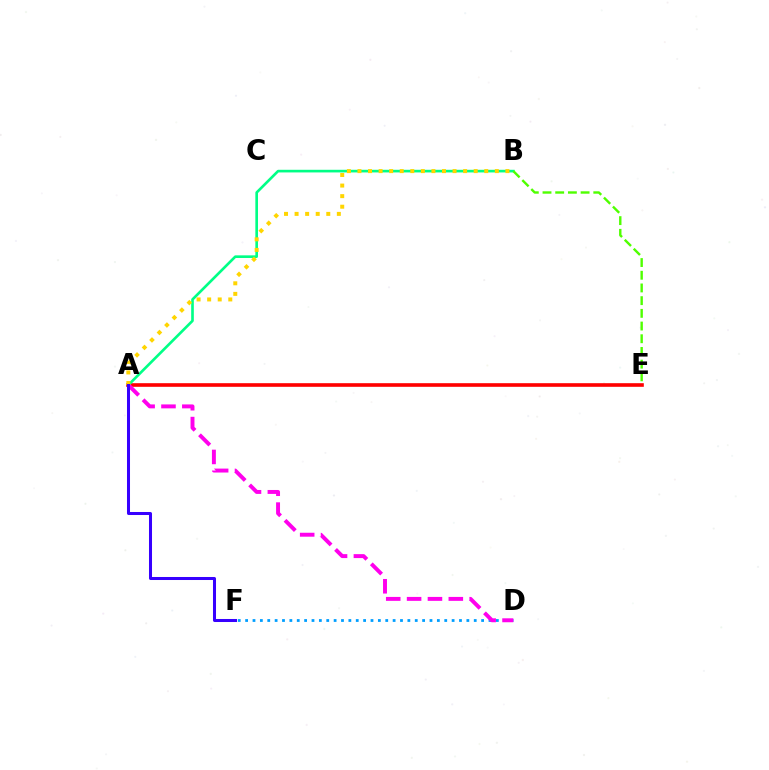{('D', 'F'): [{'color': '#009eff', 'line_style': 'dotted', 'thickness': 2.0}], ('A', 'E'): [{'color': '#ff0000', 'line_style': 'solid', 'thickness': 2.61}], ('A', 'B'): [{'color': '#00ff86', 'line_style': 'solid', 'thickness': 1.91}, {'color': '#ffd500', 'line_style': 'dotted', 'thickness': 2.87}], ('A', 'D'): [{'color': '#ff00ed', 'line_style': 'dashed', 'thickness': 2.83}], ('B', 'E'): [{'color': '#4fff00', 'line_style': 'dashed', 'thickness': 1.72}], ('A', 'F'): [{'color': '#3700ff', 'line_style': 'solid', 'thickness': 2.17}]}